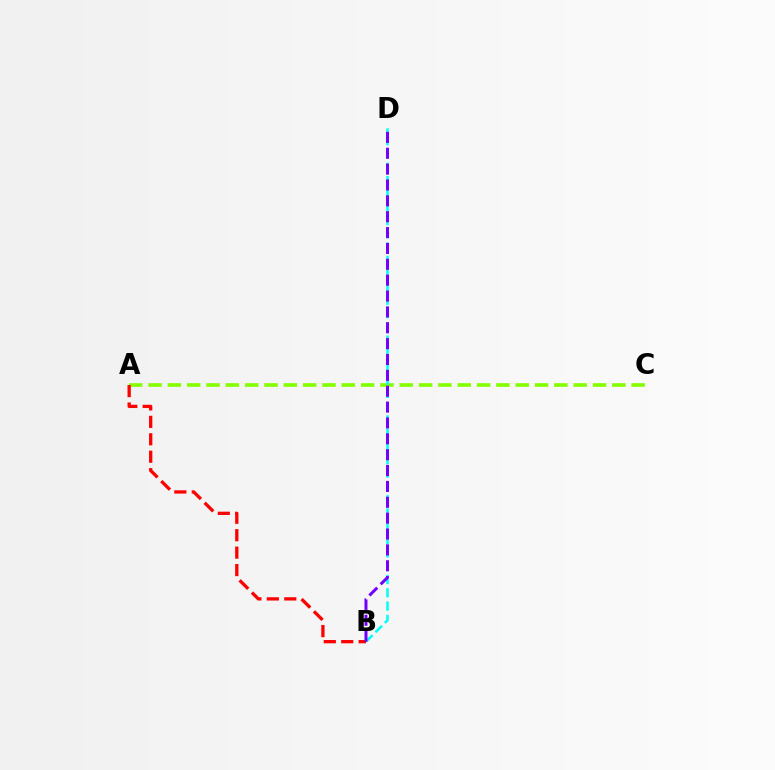{('A', 'C'): [{'color': '#84ff00', 'line_style': 'dashed', 'thickness': 2.63}], ('B', 'D'): [{'color': '#00fff6', 'line_style': 'dashed', 'thickness': 1.81}, {'color': '#7200ff', 'line_style': 'dashed', 'thickness': 2.16}], ('A', 'B'): [{'color': '#ff0000', 'line_style': 'dashed', 'thickness': 2.37}]}